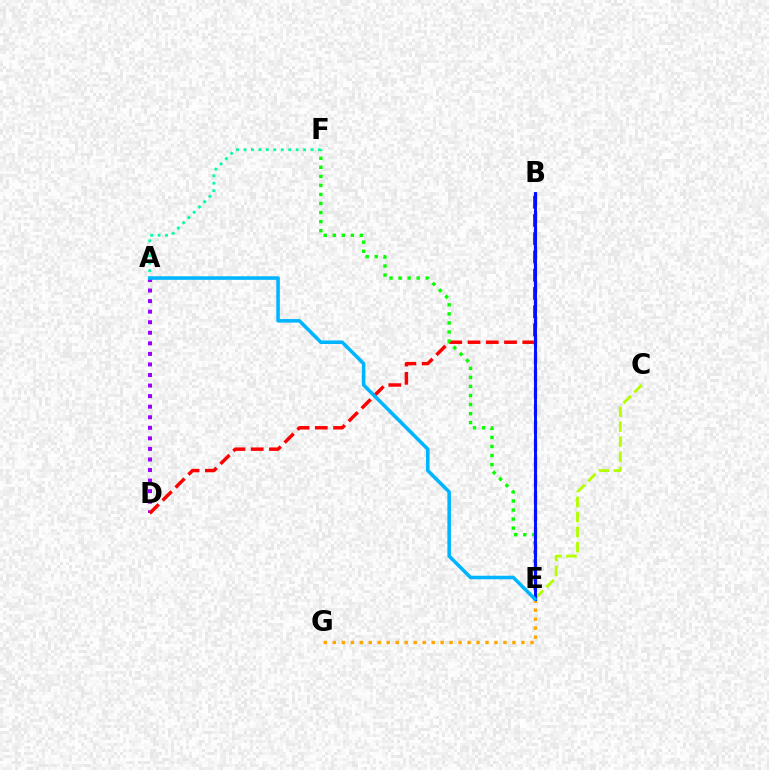{('E', 'G'): [{'color': '#ffa500', 'line_style': 'dotted', 'thickness': 2.44}], ('B', 'E'): [{'color': '#ff00bd', 'line_style': 'dashed', 'thickness': 2.38}, {'color': '#0010ff', 'line_style': 'solid', 'thickness': 2.12}], ('A', 'D'): [{'color': '#9b00ff', 'line_style': 'dotted', 'thickness': 2.87}], ('B', 'D'): [{'color': '#ff0000', 'line_style': 'dashed', 'thickness': 2.48}], ('C', 'E'): [{'color': '#b3ff00', 'line_style': 'dashed', 'thickness': 2.05}], ('E', 'F'): [{'color': '#08ff00', 'line_style': 'dotted', 'thickness': 2.46}], ('A', 'F'): [{'color': '#00ff9d', 'line_style': 'dotted', 'thickness': 2.02}], ('A', 'E'): [{'color': '#00b5ff', 'line_style': 'solid', 'thickness': 2.56}]}